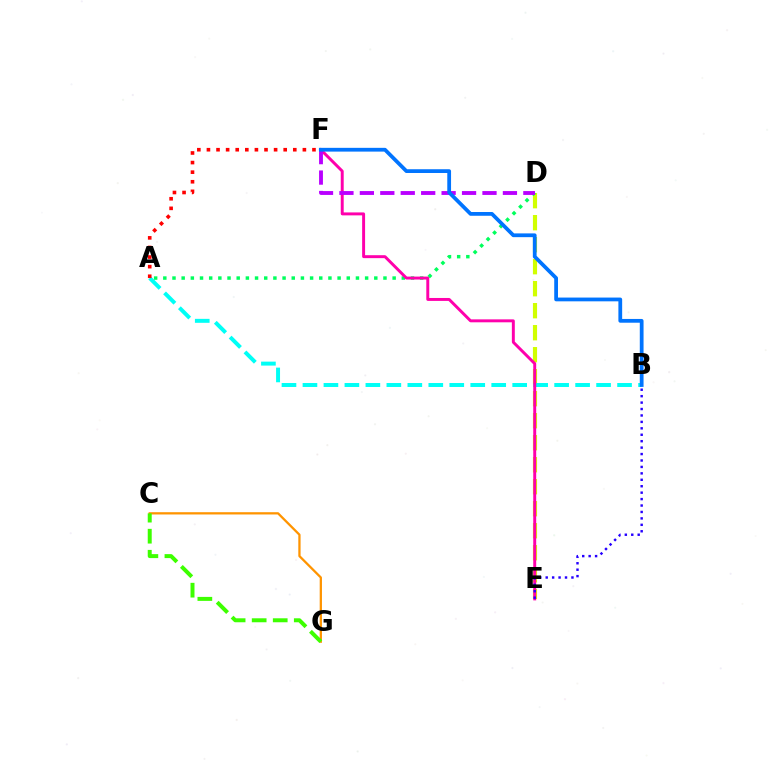{('D', 'E'): [{'color': '#d1ff00', 'line_style': 'dashed', 'thickness': 2.99}], ('A', 'B'): [{'color': '#00fff6', 'line_style': 'dashed', 'thickness': 2.85}], ('C', 'G'): [{'color': '#ff9400', 'line_style': 'solid', 'thickness': 1.64}, {'color': '#3dff00', 'line_style': 'dashed', 'thickness': 2.86}], ('A', 'D'): [{'color': '#00ff5c', 'line_style': 'dotted', 'thickness': 2.49}], ('E', 'F'): [{'color': '#ff00ac', 'line_style': 'solid', 'thickness': 2.12}], ('D', 'F'): [{'color': '#b900ff', 'line_style': 'dashed', 'thickness': 2.78}], ('A', 'F'): [{'color': '#ff0000', 'line_style': 'dotted', 'thickness': 2.61}], ('B', 'E'): [{'color': '#2500ff', 'line_style': 'dotted', 'thickness': 1.75}], ('B', 'F'): [{'color': '#0074ff', 'line_style': 'solid', 'thickness': 2.71}]}